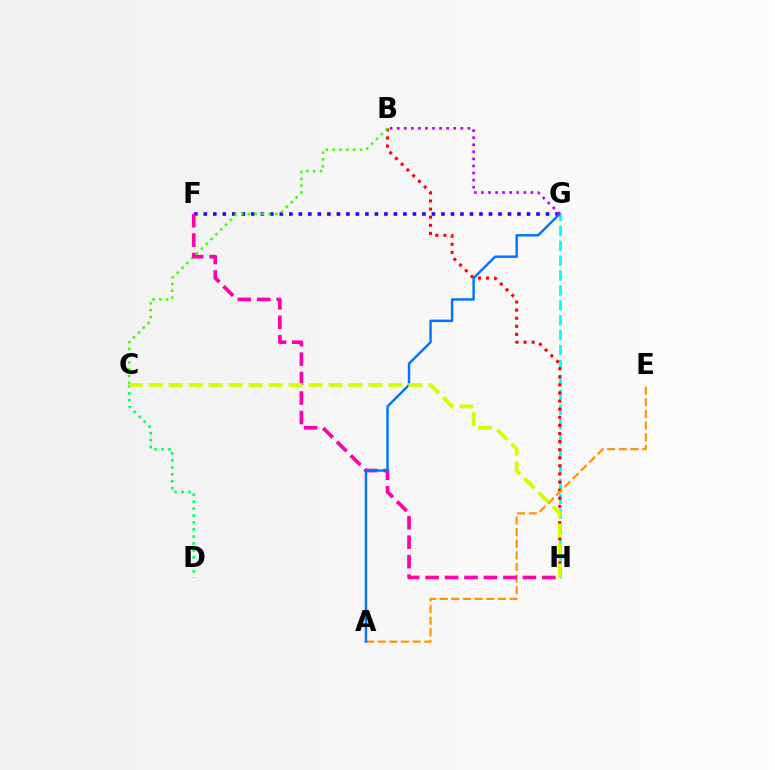{('G', 'H'): [{'color': '#00fff6', 'line_style': 'dashed', 'thickness': 2.02}], ('F', 'G'): [{'color': '#2500ff', 'line_style': 'dotted', 'thickness': 2.58}], ('C', 'D'): [{'color': '#00ff5c', 'line_style': 'dotted', 'thickness': 1.89}], ('B', 'H'): [{'color': '#ff0000', 'line_style': 'dotted', 'thickness': 2.2}], ('A', 'E'): [{'color': '#ff9400', 'line_style': 'dashed', 'thickness': 1.58}], ('B', 'C'): [{'color': '#3dff00', 'line_style': 'dotted', 'thickness': 1.85}], ('F', 'H'): [{'color': '#ff00ac', 'line_style': 'dashed', 'thickness': 2.64}], ('A', 'G'): [{'color': '#0074ff', 'line_style': 'solid', 'thickness': 1.75}], ('B', 'G'): [{'color': '#b900ff', 'line_style': 'dotted', 'thickness': 1.92}], ('C', 'H'): [{'color': '#d1ff00', 'line_style': 'dashed', 'thickness': 2.71}]}